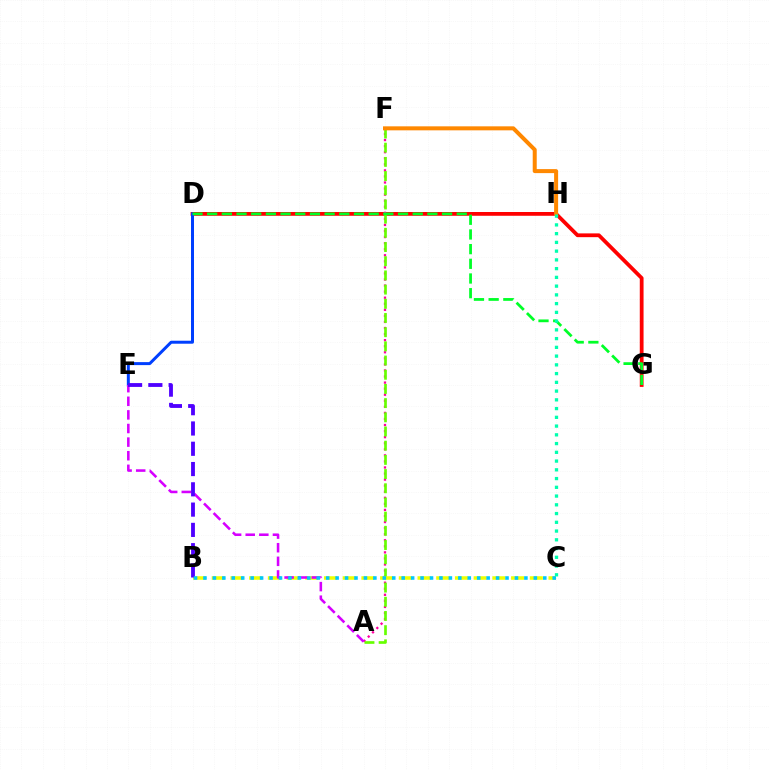{('D', 'G'): [{'color': '#ff0000', 'line_style': 'solid', 'thickness': 2.72}, {'color': '#00ff27', 'line_style': 'dashed', 'thickness': 1.99}], ('A', 'F'): [{'color': '#ff00a0', 'line_style': 'dotted', 'thickness': 1.65}, {'color': '#66ff00', 'line_style': 'dashed', 'thickness': 1.93}], ('D', 'E'): [{'color': '#003fff', 'line_style': 'solid', 'thickness': 2.15}], ('B', 'C'): [{'color': '#eeff00', 'line_style': 'dashed', 'thickness': 2.54}, {'color': '#00c7ff', 'line_style': 'dotted', 'thickness': 2.56}], ('A', 'E'): [{'color': '#d600ff', 'line_style': 'dashed', 'thickness': 1.85}], ('B', 'E'): [{'color': '#4f00ff', 'line_style': 'dashed', 'thickness': 2.76}], ('F', 'H'): [{'color': '#ff8800', 'line_style': 'solid', 'thickness': 2.88}], ('C', 'H'): [{'color': '#00ffaf', 'line_style': 'dotted', 'thickness': 2.38}]}